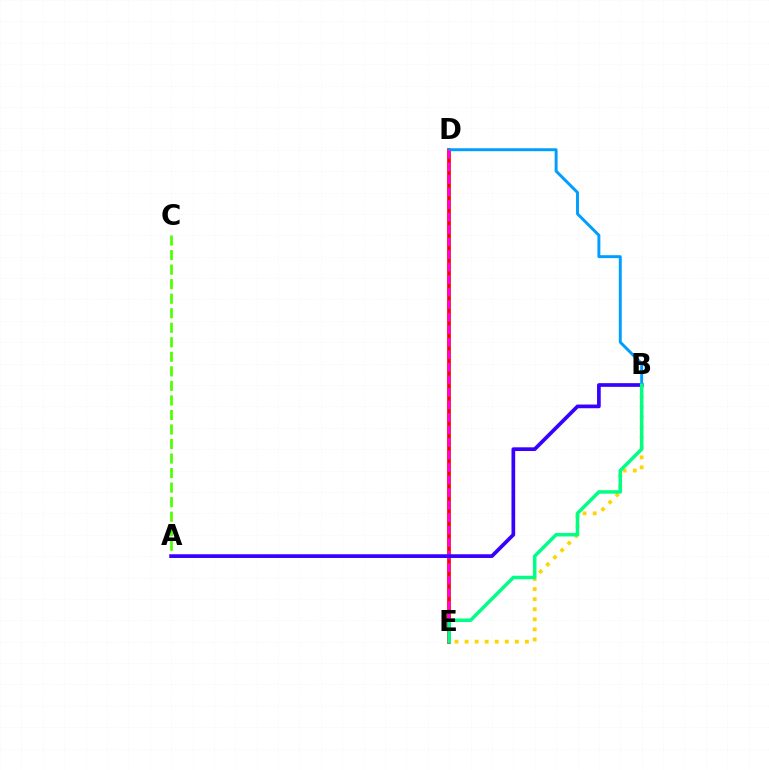{('D', 'E'): [{'color': '#ff0000', 'line_style': 'solid', 'thickness': 2.65}, {'color': '#ff00ed', 'line_style': 'dashed', 'thickness': 1.7}], ('B', 'D'): [{'color': '#009eff', 'line_style': 'solid', 'thickness': 2.12}], ('A', 'C'): [{'color': '#4fff00', 'line_style': 'dashed', 'thickness': 1.97}], ('B', 'E'): [{'color': '#ffd500', 'line_style': 'dotted', 'thickness': 2.73}, {'color': '#00ff86', 'line_style': 'solid', 'thickness': 2.52}], ('A', 'B'): [{'color': '#3700ff', 'line_style': 'solid', 'thickness': 2.66}]}